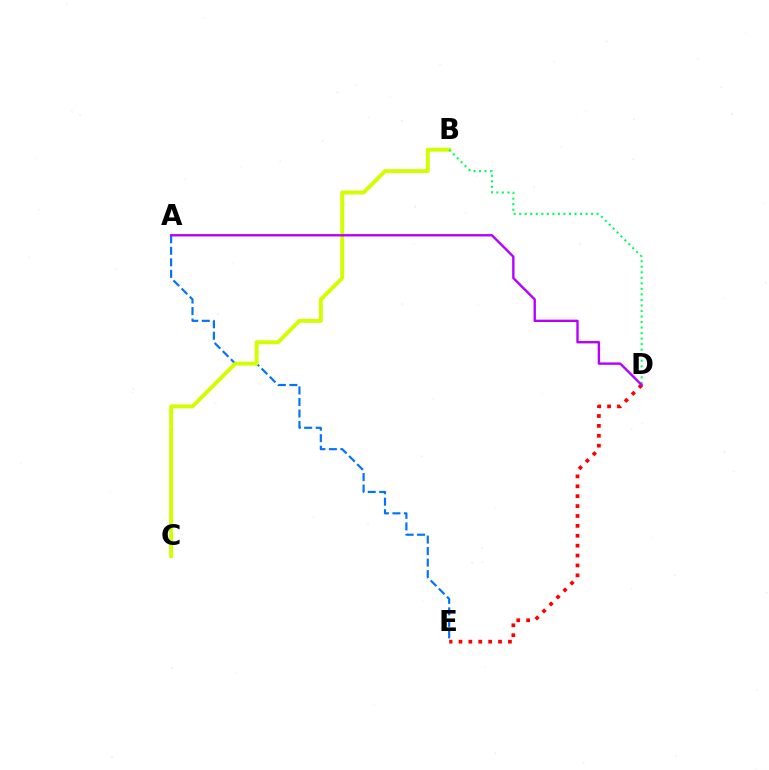{('A', 'E'): [{'color': '#0074ff', 'line_style': 'dashed', 'thickness': 1.56}], ('B', 'C'): [{'color': '#d1ff00', 'line_style': 'solid', 'thickness': 2.82}], ('D', 'E'): [{'color': '#ff0000', 'line_style': 'dotted', 'thickness': 2.69}], ('B', 'D'): [{'color': '#00ff5c', 'line_style': 'dotted', 'thickness': 1.5}], ('A', 'D'): [{'color': '#b900ff', 'line_style': 'solid', 'thickness': 1.72}]}